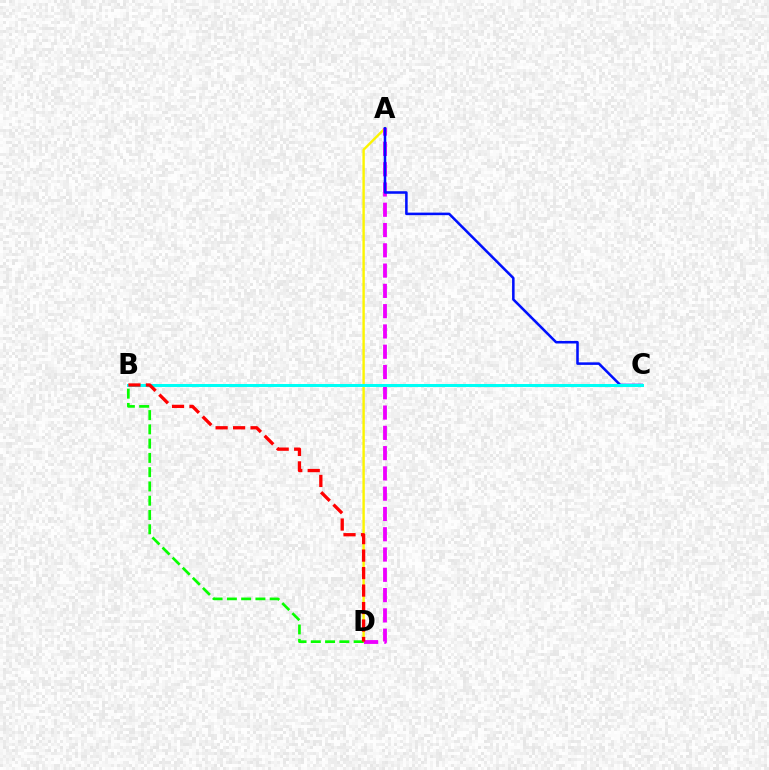{('A', 'D'): [{'color': '#fcf500', 'line_style': 'solid', 'thickness': 1.73}, {'color': '#ee00ff', 'line_style': 'dashed', 'thickness': 2.76}], ('A', 'C'): [{'color': '#0010ff', 'line_style': 'solid', 'thickness': 1.83}], ('B', 'C'): [{'color': '#00fff6', 'line_style': 'solid', 'thickness': 2.17}], ('B', 'D'): [{'color': '#08ff00', 'line_style': 'dashed', 'thickness': 1.94}, {'color': '#ff0000', 'line_style': 'dashed', 'thickness': 2.38}]}